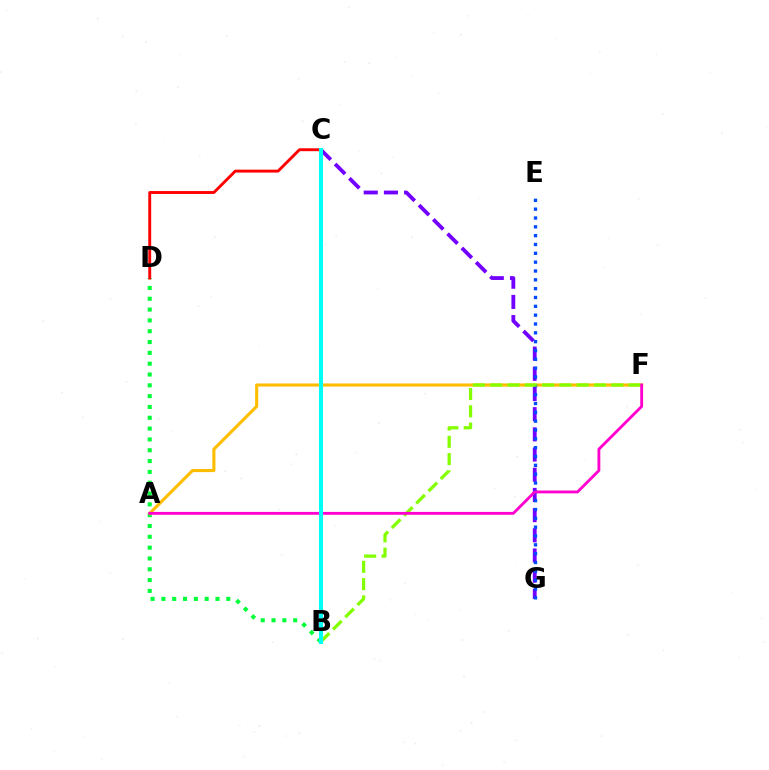{('B', 'D'): [{'color': '#00ff39', 'line_style': 'dotted', 'thickness': 2.94}], ('A', 'F'): [{'color': '#ffbd00', 'line_style': 'solid', 'thickness': 2.23}, {'color': '#ff00cf', 'line_style': 'solid', 'thickness': 2.05}], ('C', 'G'): [{'color': '#7200ff', 'line_style': 'dashed', 'thickness': 2.74}], ('E', 'G'): [{'color': '#004bff', 'line_style': 'dotted', 'thickness': 2.4}], ('B', 'F'): [{'color': '#84ff00', 'line_style': 'dashed', 'thickness': 2.35}], ('C', 'D'): [{'color': '#ff0000', 'line_style': 'solid', 'thickness': 2.09}], ('B', 'C'): [{'color': '#00fff6', 'line_style': 'solid', 'thickness': 2.93}]}